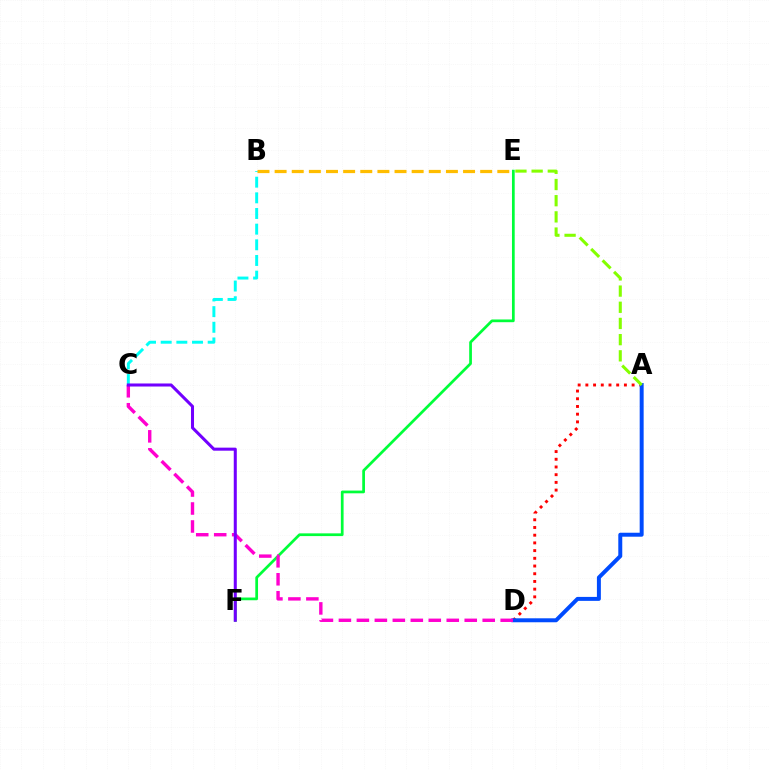{('A', 'D'): [{'color': '#ff0000', 'line_style': 'dotted', 'thickness': 2.09}, {'color': '#004bff', 'line_style': 'solid', 'thickness': 2.85}], ('B', 'C'): [{'color': '#00fff6', 'line_style': 'dashed', 'thickness': 2.13}], ('E', 'F'): [{'color': '#00ff39', 'line_style': 'solid', 'thickness': 1.97}], ('C', 'D'): [{'color': '#ff00cf', 'line_style': 'dashed', 'thickness': 2.44}], ('C', 'F'): [{'color': '#7200ff', 'line_style': 'solid', 'thickness': 2.19}], ('A', 'E'): [{'color': '#84ff00', 'line_style': 'dashed', 'thickness': 2.2}], ('B', 'E'): [{'color': '#ffbd00', 'line_style': 'dashed', 'thickness': 2.33}]}